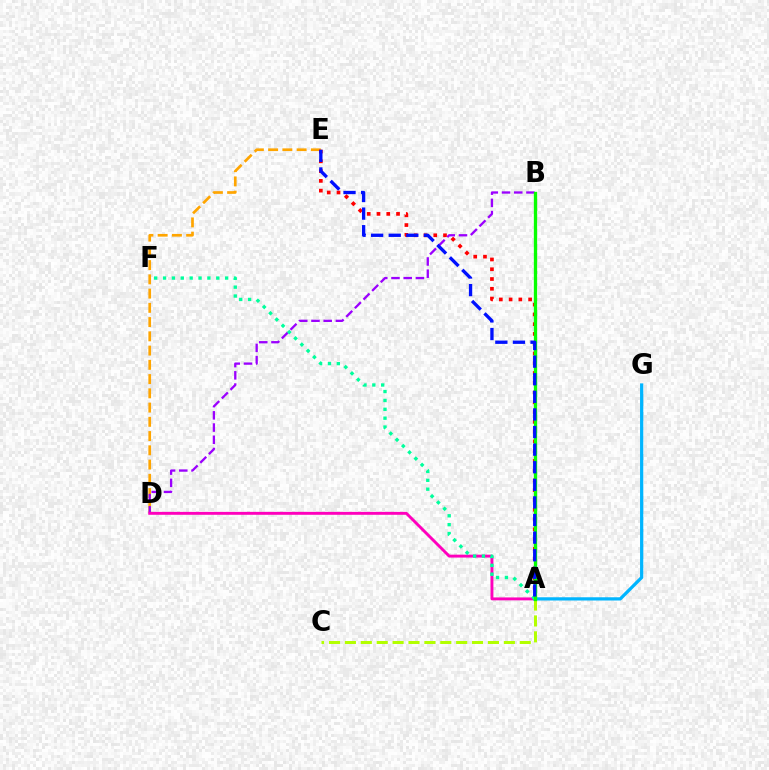{('A', 'C'): [{'color': '#b3ff00', 'line_style': 'dashed', 'thickness': 2.16}], ('D', 'E'): [{'color': '#ffa500', 'line_style': 'dashed', 'thickness': 1.94}], ('A', 'E'): [{'color': '#ff0000', 'line_style': 'dotted', 'thickness': 2.65}, {'color': '#0010ff', 'line_style': 'dashed', 'thickness': 2.39}], ('B', 'D'): [{'color': '#9b00ff', 'line_style': 'dashed', 'thickness': 1.66}], ('A', 'D'): [{'color': '#ff00bd', 'line_style': 'solid', 'thickness': 2.09}], ('A', 'G'): [{'color': '#00b5ff', 'line_style': 'solid', 'thickness': 2.33}], ('A', 'F'): [{'color': '#00ff9d', 'line_style': 'dotted', 'thickness': 2.41}], ('A', 'B'): [{'color': '#08ff00', 'line_style': 'solid', 'thickness': 2.38}]}